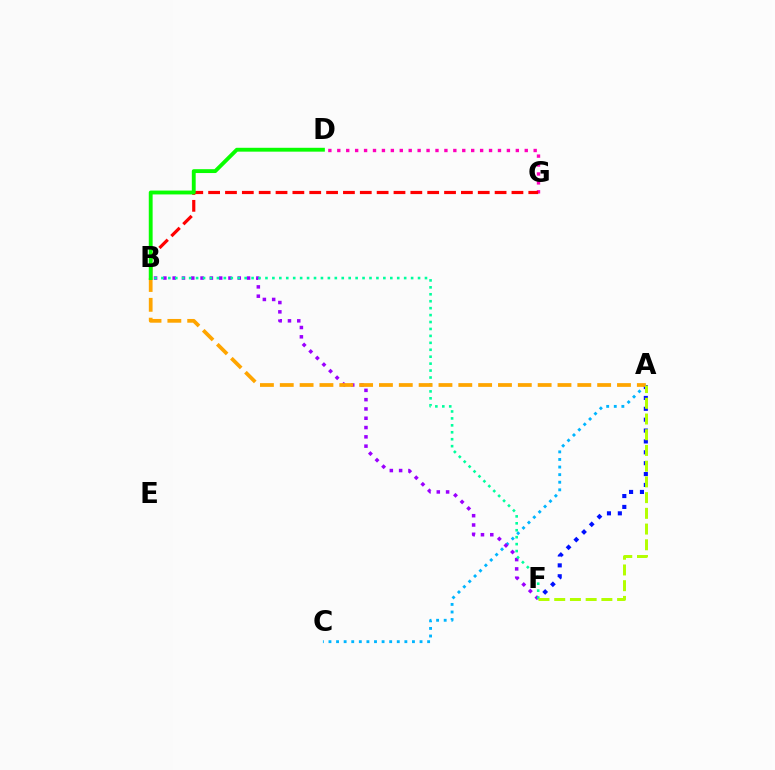{('A', 'C'): [{'color': '#00b5ff', 'line_style': 'dotted', 'thickness': 2.06}], ('D', 'G'): [{'color': '#ff00bd', 'line_style': 'dotted', 'thickness': 2.43}], ('B', 'F'): [{'color': '#9b00ff', 'line_style': 'dotted', 'thickness': 2.53}, {'color': '#00ff9d', 'line_style': 'dotted', 'thickness': 1.88}], ('A', 'F'): [{'color': '#0010ff', 'line_style': 'dotted', 'thickness': 2.96}, {'color': '#b3ff00', 'line_style': 'dashed', 'thickness': 2.14}], ('B', 'G'): [{'color': '#ff0000', 'line_style': 'dashed', 'thickness': 2.29}], ('A', 'B'): [{'color': '#ffa500', 'line_style': 'dashed', 'thickness': 2.69}], ('B', 'D'): [{'color': '#08ff00', 'line_style': 'solid', 'thickness': 2.78}]}